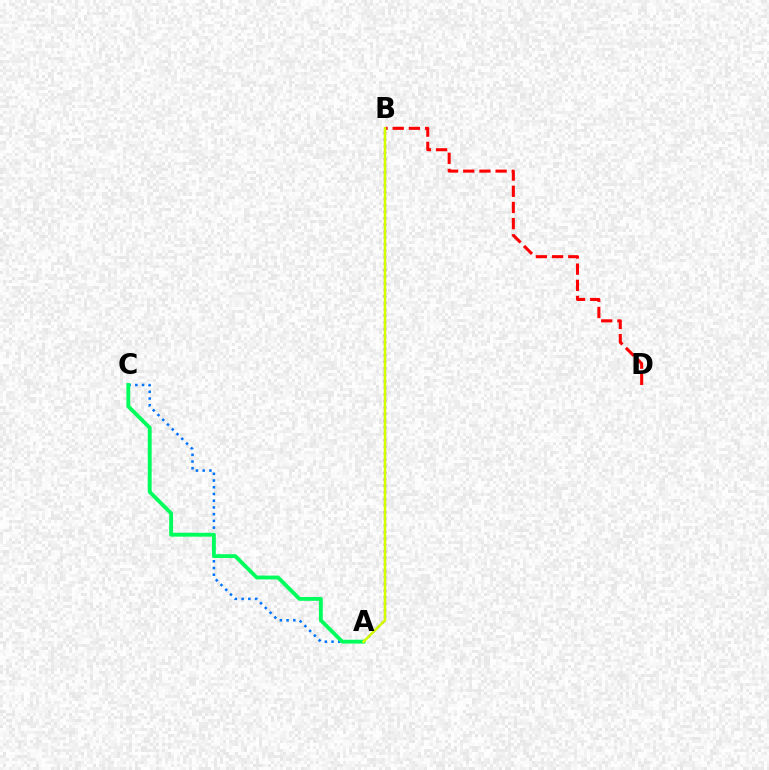{('A', 'C'): [{'color': '#0074ff', 'line_style': 'dotted', 'thickness': 1.83}, {'color': '#00ff5c', 'line_style': 'solid', 'thickness': 2.78}], ('A', 'B'): [{'color': '#b900ff', 'line_style': 'dotted', 'thickness': 1.78}, {'color': '#d1ff00', 'line_style': 'solid', 'thickness': 1.82}], ('B', 'D'): [{'color': '#ff0000', 'line_style': 'dashed', 'thickness': 2.2}]}